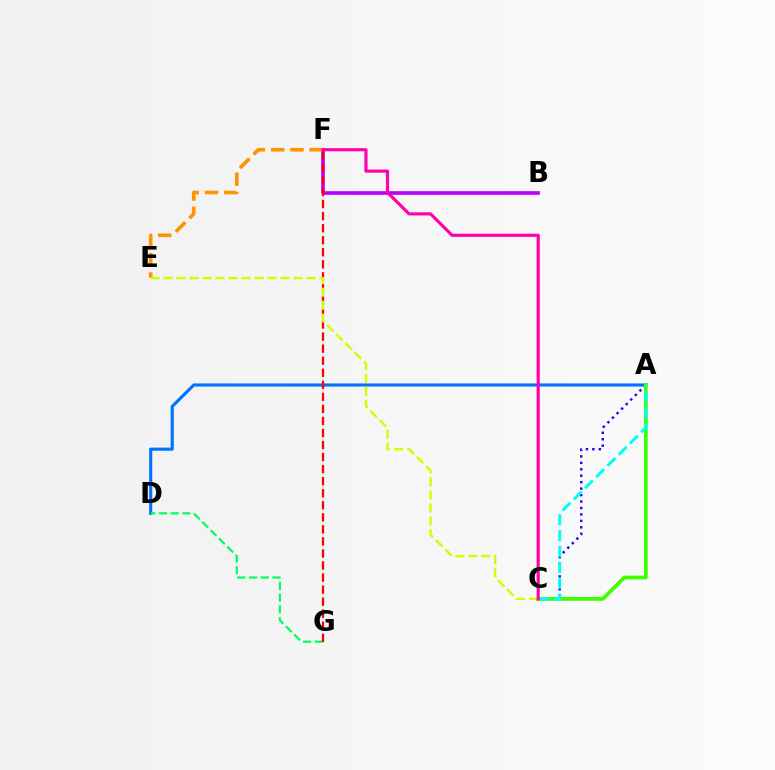{('A', 'D'): [{'color': '#0074ff', 'line_style': 'solid', 'thickness': 2.25}], ('A', 'C'): [{'color': '#2500ff', 'line_style': 'dotted', 'thickness': 1.75}, {'color': '#3dff00', 'line_style': 'solid', 'thickness': 2.7}, {'color': '#00fff6', 'line_style': 'dashed', 'thickness': 2.15}], ('D', 'G'): [{'color': '#00ff5c', 'line_style': 'dashed', 'thickness': 1.59}], ('B', 'F'): [{'color': '#b900ff', 'line_style': 'solid', 'thickness': 2.65}], ('E', 'F'): [{'color': '#ff9400', 'line_style': 'dashed', 'thickness': 2.62}], ('F', 'G'): [{'color': '#ff0000', 'line_style': 'dashed', 'thickness': 1.64}], ('C', 'E'): [{'color': '#d1ff00', 'line_style': 'dashed', 'thickness': 1.77}], ('C', 'F'): [{'color': '#ff00ac', 'line_style': 'solid', 'thickness': 2.26}]}